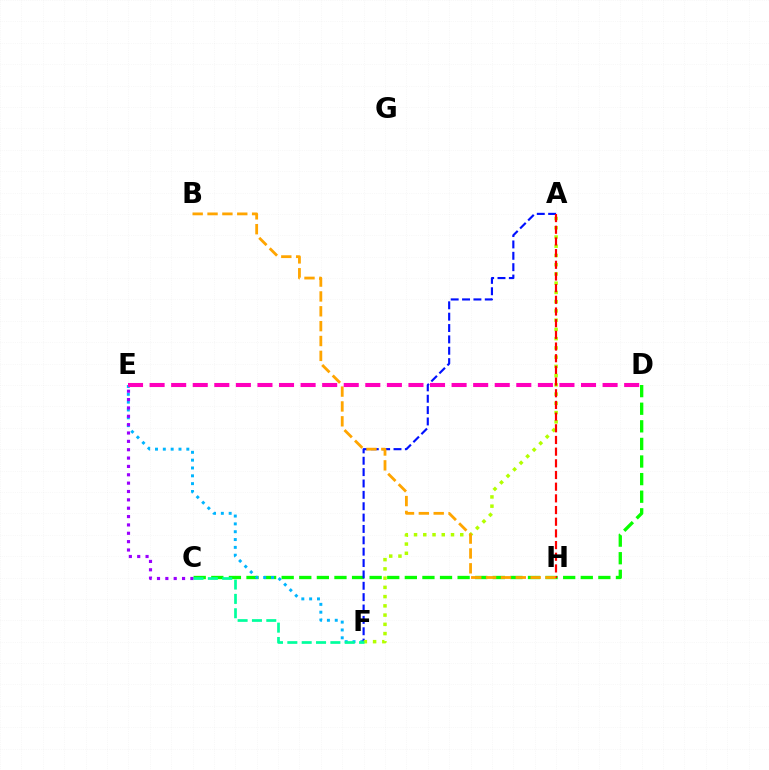{('C', 'D'): [{'color': '#08ff00', 'line_style': 'dashed', 'thickness': 2.39}], ('E', 'F'): [{'color': '#00b5ff', 'line_style': 'dotted', 'thickness': 2.13}], ('A', 'F'): [{'color': '#0010ff', 'line_style': 'dashed', 'thickness': 1.54}, {'color': '#b3ff00', 'line_style': 'dotted', 'thickness': 2.51}], ('A', 'H'): [{'color': '#ff0000', 'line_style': 'dashed', 'thickness': 1.59}], ('B', 'H'): [{'color': '#ffa500', 'line_style': 'dashed', 'thickness': 2.02}], ('C', 'E'): [{'color': '#9b00ff', 'line_style': 'dotted', 'thickness': 2.27}], ('C', 'F'): [{'color': '#00ff9d', 'line_style': 'dashed', 'thickness': 1.95}], ('D', 'E'): [{'color': '#ff00bd', 'line_style': 'dashed', 'thickness': 2.93}]}